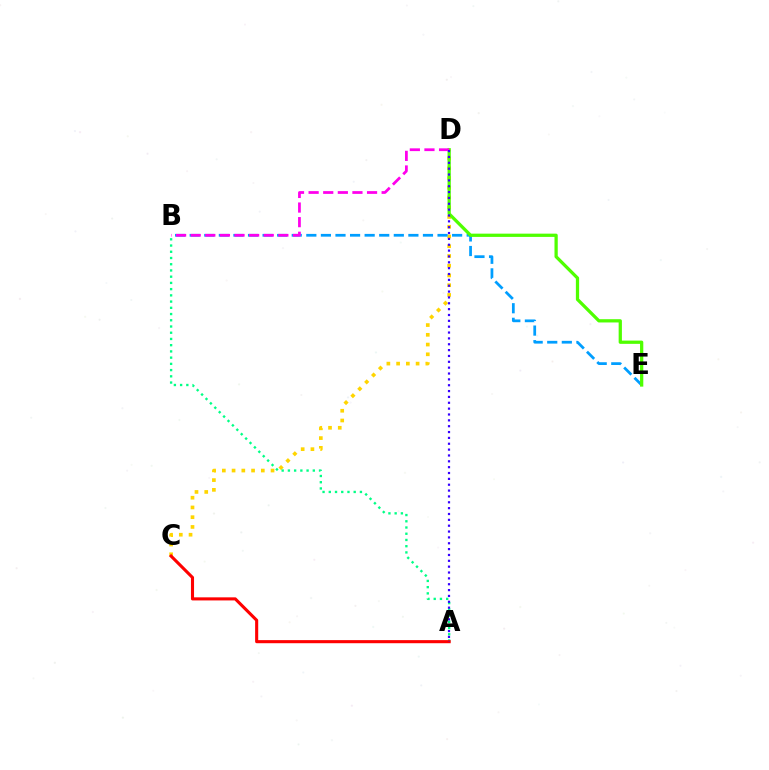{('C', 'D'): [{'color': '#ffd500', 'line_style': 'dotted', 'thickness': 2.65}], ('B', 'E'): [{'color': '#009eff', 'line_style': 'dashed', 'thickness': 1.98}], ('A', 'B'): [{'color': '#00ff86', 'line_style': 'dotted', 'thickness': 1.69}], ('A', 'C'): [{'color': '#ff0000', 'line_style': 'solid', 'thickness': 2.23}], ('D', 'E'): [{'color': '#4fff00', 'line_style': 'solid', 'thickness': 2.34}], ('B', 'D'): [{'color': '#ff00ed', 'line_style': 'dashed', 'thickness': 1.98}], ('A', 'D'): [{'color': '#3700ff', 'line_style': 'dotted', 'thickness': 1.59}]}